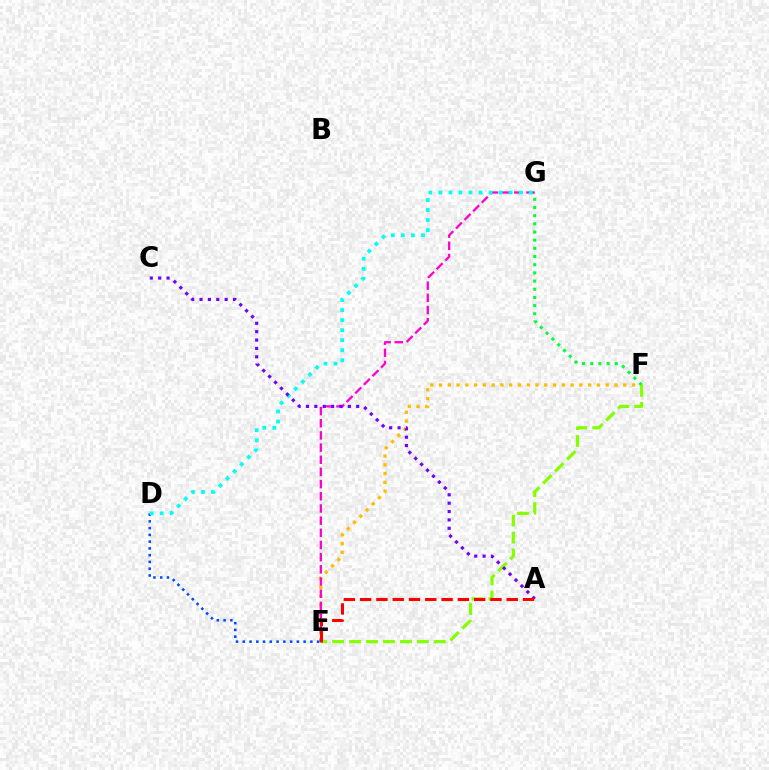{('E', 'F'): [{'color': '#ffbd00', 'line_style': 'dotted', 'thickness': 2.38}, {'color': '#84ff00', 'line_style': 'dashed', 'thickness': 2.3}], ('E', 'G'): [{'color': '#ff00cf', 'line_style': 'dashed', 'thickness': 1.65}], ('F', 'G'): [{'color': '#00ff39', 'line_style': 'dotted', 'thickness': 2.22}], ('D', 'E'): [{'color': '#004bff', 'line_style': 'dotted', 'thickness': 1.84}], ('D', 'G'): [{'color': '#00fff6', 'line_style': 'dotted', 'thickness': 2.73}], ('A', 'C'): [{'color': '#7200ff', 'line_style': 'dotted', 'thickness': 2.27}], ('A', 'E'): [{'color': '#ff0000', 'line_style': 'dashed', 'thickness': 2.21}]}